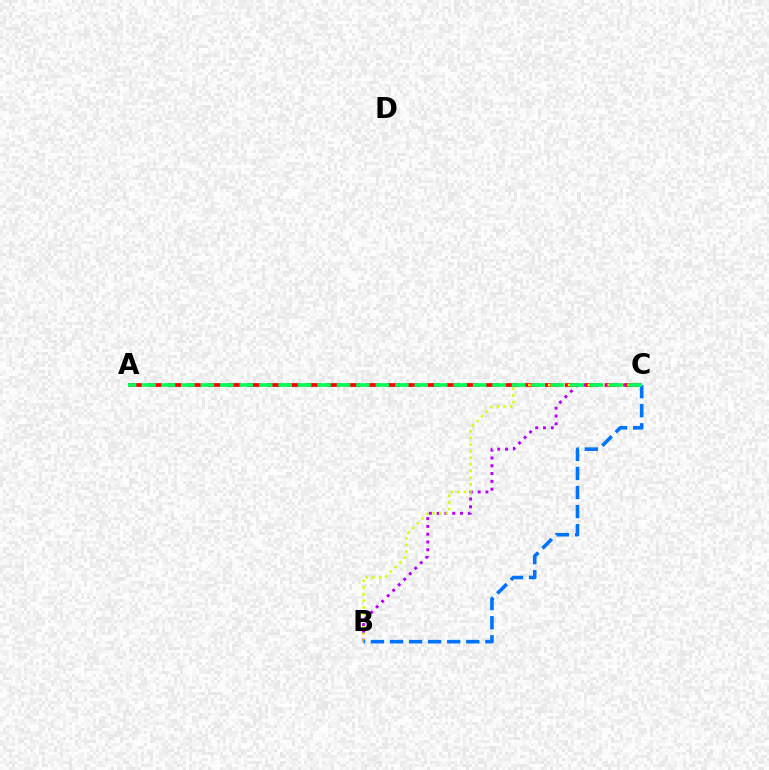{('A', 'C'): [{'color': '#ff0000', 'line_style': 'dashed', 'thickness': 2.7}, {'color': '#00ff5c', 'line_style': 'dashed', 'thickness': 2.64}], ('B', 'C'): [{'color': '#b900ff', 'line_style': 'dotted', 'thickness': 2.12}, {'color': '#d1ff00', 'line_style': 'dotted', 'thickness': 1.8}, {'color': '#0074ff', 'line_style': 'dashed', 'thickness': 2.59}]}